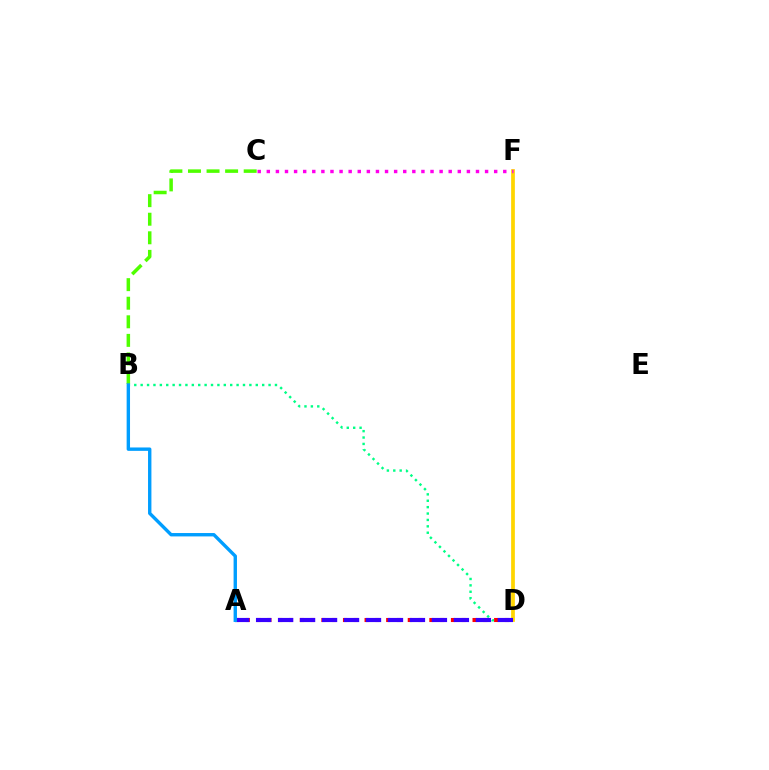{('B', 'D'): [{'color': '#00ff86', 'line_style': 'dotted', 'thickness': 1.74}], ('A', 'D'): [{'color': '#ff0000', 'line_style': 'dotted', 'thickness': 2.93}, {'color': '#3700ff', 'line_style': 'dashed', 'thickness': 2.98}], ('D', 'F'): [{'color': '#ffd500', 'line_style': 'solid', 'thickness': 2.69}], ('B', 'C'): [{'color': '#4fff00', 'line_style': 'dashed', 'thickness': 2.52}], ('A', 'B'): [{'color': '#009eff', 'line_style': 'solid', 'thickness': 2.44}], ('C', 'F'): [{'color': '#ff00ed', 'line_style': 'dotted', 'thickness': 2.47}]}